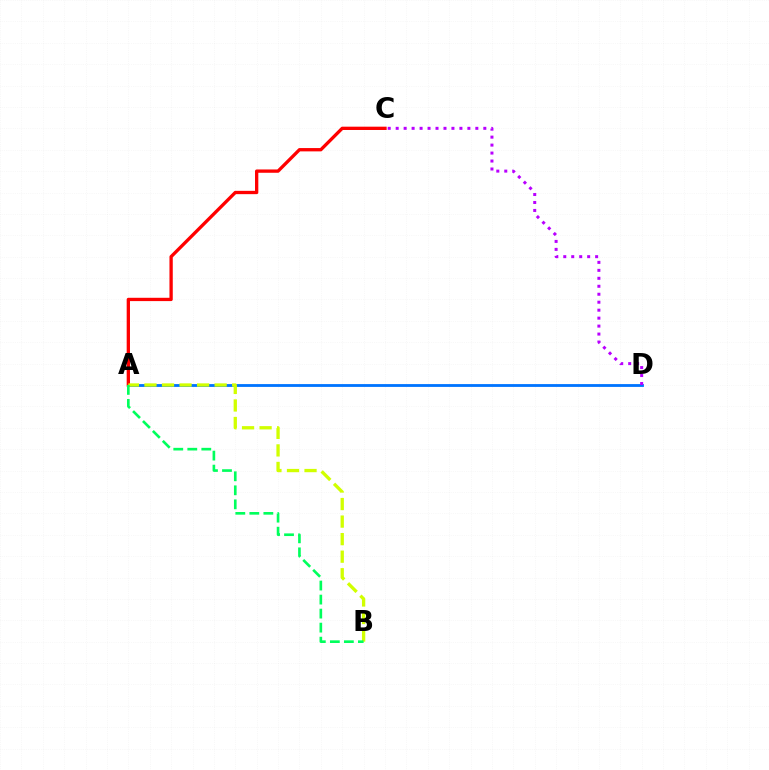{('A', 'D'): [{'color': '#0074ff', 'line_style': 'solid', 'thickness': 2.03}], ('A', 'C'): [{'color': '#ff0000', 'line_style': 'solid', 'thickness': 2.38}], ('A', 'B'): [{'color': '#d1ff00', 'line_style': 'dashed', 'thickness': 2.38}, {'color': '#00ff5c', 'line_style': 'dashed', 'thickness': 1.91}], ('C', 'D'): [{'color': '#b900ff', 'line_style': 'dotted', 'thickness': 2.16}]}